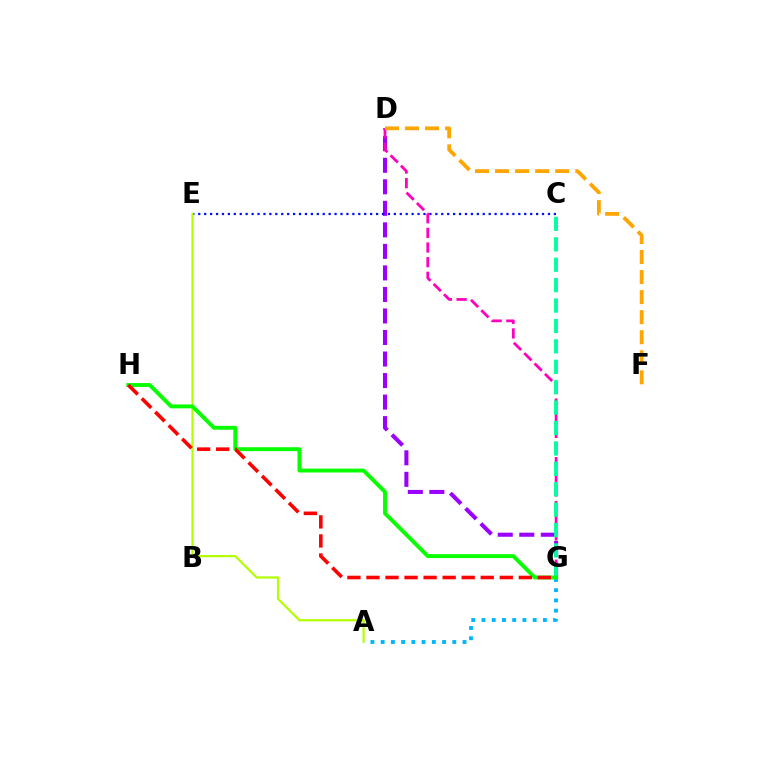{('D', 'G'): [{'color': '#9b00ff', 'line_style': 'dashed', 'thickness': 2.92}, {'color': '#ff00bd', 'line_style': 'dashed', 'thickness': 1.99}], ('C', 'E'): [{'color': '#0010ff', 'line_style': 'dotted', 'thickness': 1.61}], ('A', 'E'): [{'color': '#b3ff00', 'line_style': 'solid', 'thickness': 1.6}], ('C', 'G'): [{'color': '#00ff9d', 'line_style': 'dashed', 'thickness': 2.77}], ('D', 'F'): [{'color': '#ffa500', 'line_style': 'dashed', 'thickness': 2.72}], ('A', 'G'): [{'color': '#00b5ff', 'line_style': 'dotted', 'thickness': 2.78}], ('G', 'H'): [{'color': '#08ff00', 'line_style': 'solid', 'thickness': 2.8}, {'color': '#ff0000', 'line_style': 'dashed', 'thickness': 2.59}]}